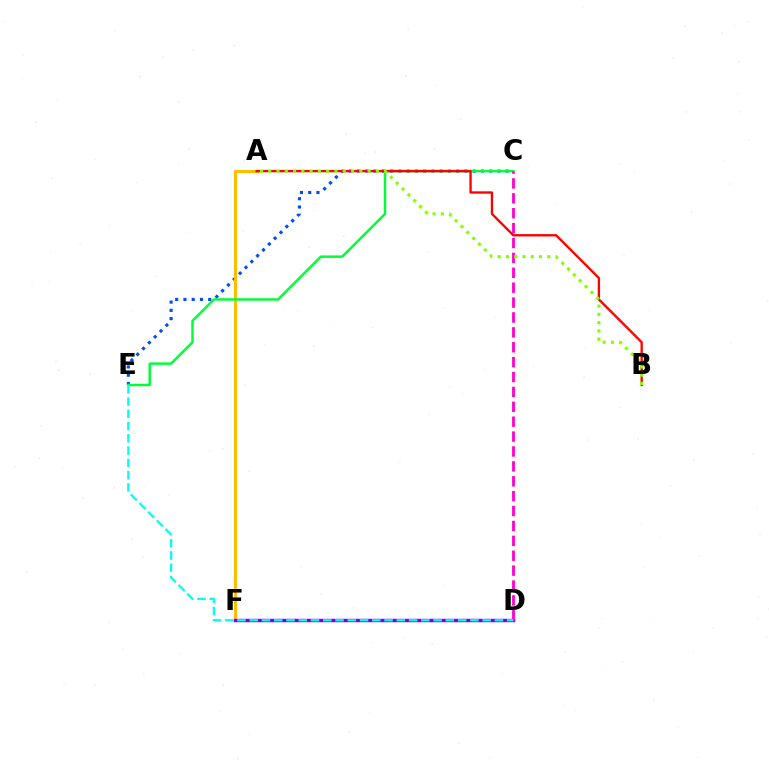{('C', 'E'): [{'color': '#004bff', 'line_style': 'dotted', 'thickness': 2.24}, {'color': '#00ff39', 'line_style': 'solid', 'thickness': 1.79}], ('A', 'F'): [{'color': '#ffbd00', 'line_style': 'solid', 'thickness': 2.17}], ('D', 'F'): [{'color': '#7200ff', 'line_style': 'solid', 'thickness': 2.45}], ('A', 'B'): [{'color': '#ff0000', 'line_style': 'solid', 'thickness': 1.69}, {'color': '#84ff00', 'line_style': 'dotted', 'thickness': 2.25}], ('C', 'D'): [{'color': '#ff00cf', 'line_style': 'dashed', 'thickness': 2.02}], ('D', 'E'): [{'color': '#00fff6', 'line_style': 'dashed', 'thickness': 1.67}]}